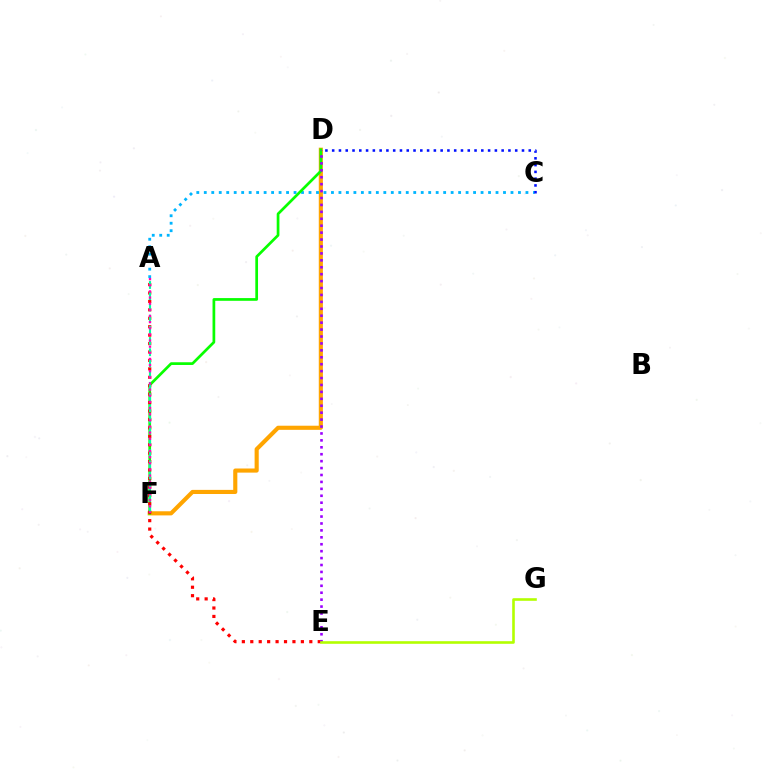{('D', 'F'): [{'color': '#ffa500', 'line_style': 'solid', 'thickness': 2.97}, {'color': '#08ff00', 'line_style': 'solid', 'thickness': 1.95}], ('A', 'C'): [{'color': '#00b5ff', 'line_style': 'dotted', 'thickness': 2.03}], ('A', 'E'): [{'color': '#ff0000', 'line_style': 'dotted', 'thickness': 2.29}], ('A', 'F'): [{'color': '#00ff9d', 'line_style': 'dashed', 'thickness': 1.52}, {'color': '#ff00bd', 'line_style': 'dotted', 'thickness': 1.67}], ('C', 'D'): [{'color': '#0010ff', 'line_style': 'dotted', 'thickness': 1.84}], ('D', 'E'): [{'color': '#9b00ff', 'line_style': 'dotted', 'thickness': 1.88}], ('E', 'G'): [{'color': '#b3ff00', 'line_style': 'solid', 'thickness': 1.88}]}